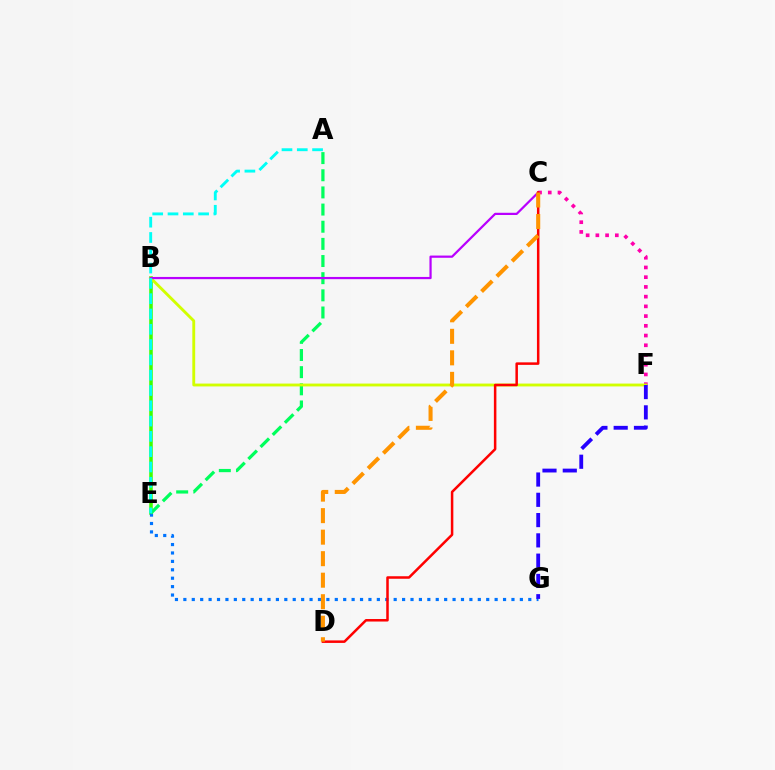{('B', 'E'): [{'color': '#3dff00', 'line_style': 'solid', 'thickness': 2.54}], ('E', 'G'): [{'color': '#0074ff', 'line_style': 'dotted', 'thickness': 2.29}], ('C', 'F'): [{'color': '#ff00ac', 'line_style': 'dotted', 'thickness': 2.64}], ('A', 'E'): [{'color': '#00ff5c', 'line_style': 'dashed', 'thickness': 2.33}, {'color': '#00fff6', 'line_style': 'dashed', 'thickness': 2.08}], ('B', 'F'): [{'color': '#d1ff00', 'line_style': 'solid', 'thickness': 2.06}], ('B', 'C'): [{'color': '#b900ff', 'line_style': 'solid', 'thickness': 1.6}], ('C', 'D'): [{'color': '#ff0000', 'line_style': 'solid', 'thickness': 1.81}, {'color': '#ff9400', 'line_style': 'dashed', 'thickness': 2.92}], ('F', 'G'): [{'color': '#2500ff', 'line_style': 'dashed', 'thickness': 2.75}]}